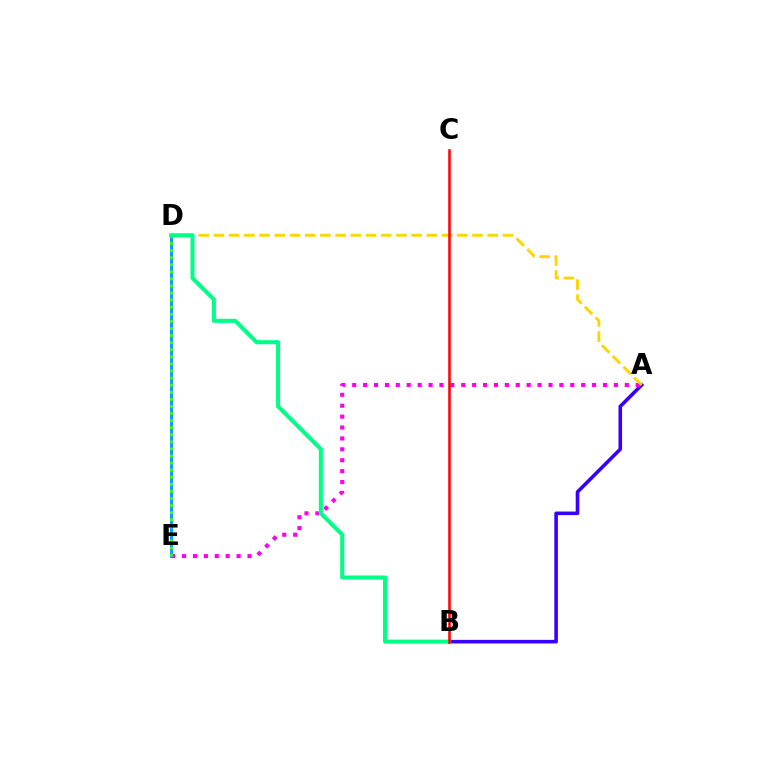{('A', 'B'): [{'color': '#3700ff', 'line_style': 'solid', 'thickness': 2.58}], ('A', 'E'): [{'color': '#ff00ed', 'line_style': 'dotted', 'thickness': 2.96}], ('D', 'E'): [{'color': '#009eff', 'line_style': 'solid', 'thickness': 2.1}, {'color': '#4fff00', 'line_style': 'dotted', 'thickness': 1.92}], ('A', 'D'): [{'color': '#ffd500', 'line_style': 'dashed', 'thickness': 2.07}], ('B', 'D'): [{'color': '#00ff86', 'line_style': 'solid', 'thickness': 2.91}], ('B', 'C'): [{'color': '#ff0000', 'line_style': 'solid', 'thickness': 1.83}]}